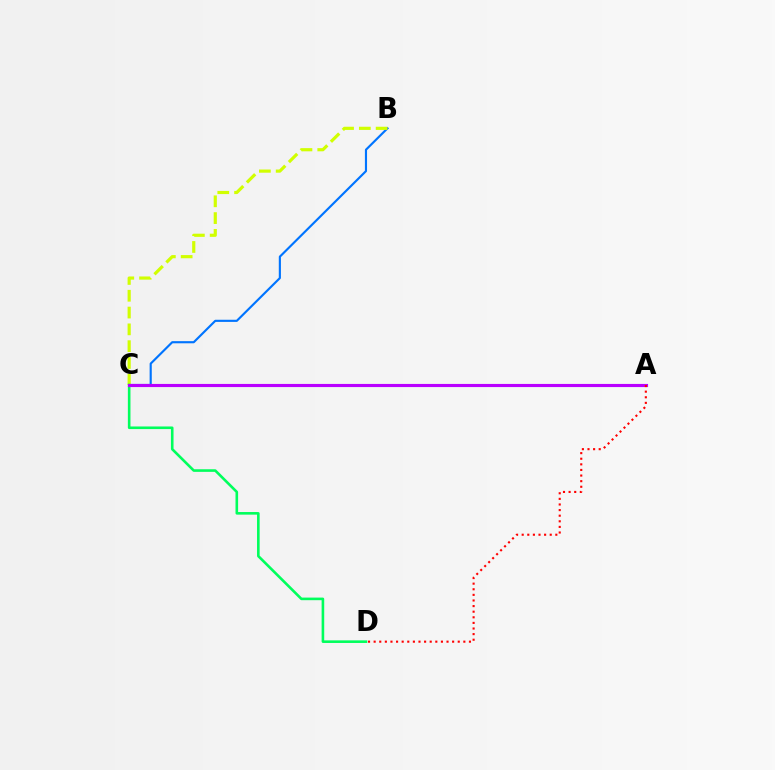{('B', 'C'): [{'color': '#0074ff', 'line_style': 'solid', 'thickness': 1.54}, {'color': '#d1ff00', 'line_style': 'dashed', 'thickness': 2.28}], ('C', 'D'): [{'color': '#00ff5c', 'line_style': 'solid', 'thickness': 1.88}], ('A', 'C'): [{'color': '#b900ff', 'line_style': 'solid', 'thickness': 2.25}], ('A', 'D'): [{'color': '#ff0000', 'line_style': 'dotted', 'thickness': 1.52}]}